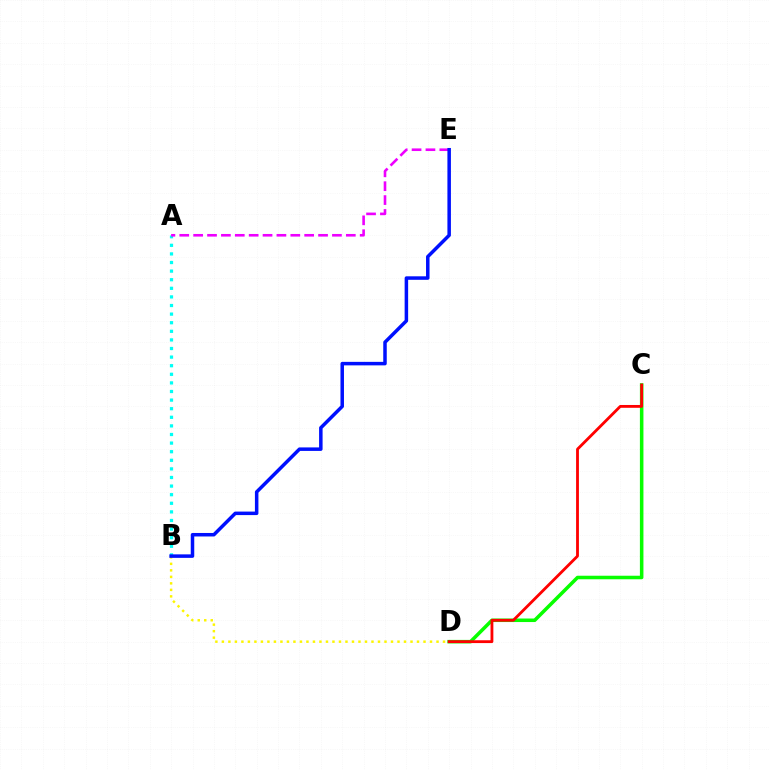{('C', 'D'): [{'color': '#08ff00', 'line_style': 'solid', 'thickness': 2.55}, {'color': '#ff0000', 'line_style': 'solid', 'thickness': 2.03}], ('A', 'B'): [{'color': '#00fff6', 'line_style': 'dotted', 'thickness': 2.34}], ('A', 'E'): [{'color': '#ee00ff', 'line_style': 'dashed', 'thickness': 1.89}], ('B', 'D'): [{'color': '#fcf500', 'line_style': 'dotted', 'thickness': 1.77}], ('B', 'E'): [{'color': '#0010ff', 'line_style': 'solid', 'thickness': 2.52}]}